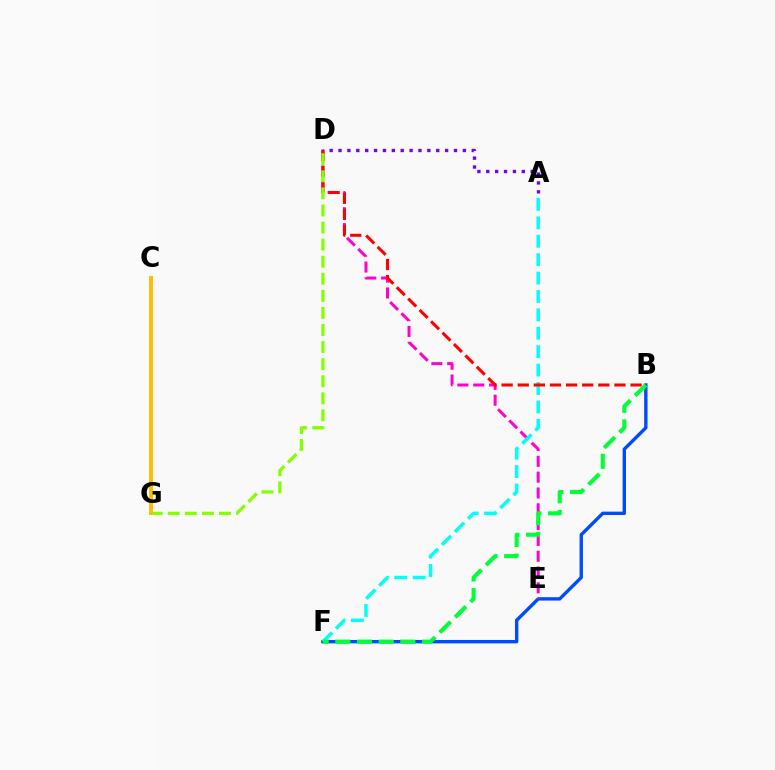{('B', 'F'): [{'color': '#004bff', 'line_style': 'solid', 'thickness': 2.43}, {'color': '#00ff39', 'line_style': 'dashed', 'thickness': 2.94}], ('D', 'E'): [{'color': '#ff00cf', 'line_style': 'dashed', 'thickness': 2.15}], ('A', 'F'): [{'color': '#00fff6', 'line_style': 'dashed', 'thickness': 2.5}], ('B', 'D'): [{'color': '#ff0000', 'line_style': 'dashed', 'thickness': 2.19}], ('D', 'G'): [{'color': '#84ff00', 'line_style': 'dashed', 'thickness': 2.32}], ('C', 'G'): [{'color': '#ffbd00', 'line_style': 'solid', 'thickness': 2.81}], ('A', 'D'): [{'color': '#7200ff', 'line_style': 'dotted', 'thickness': 2.41}]}